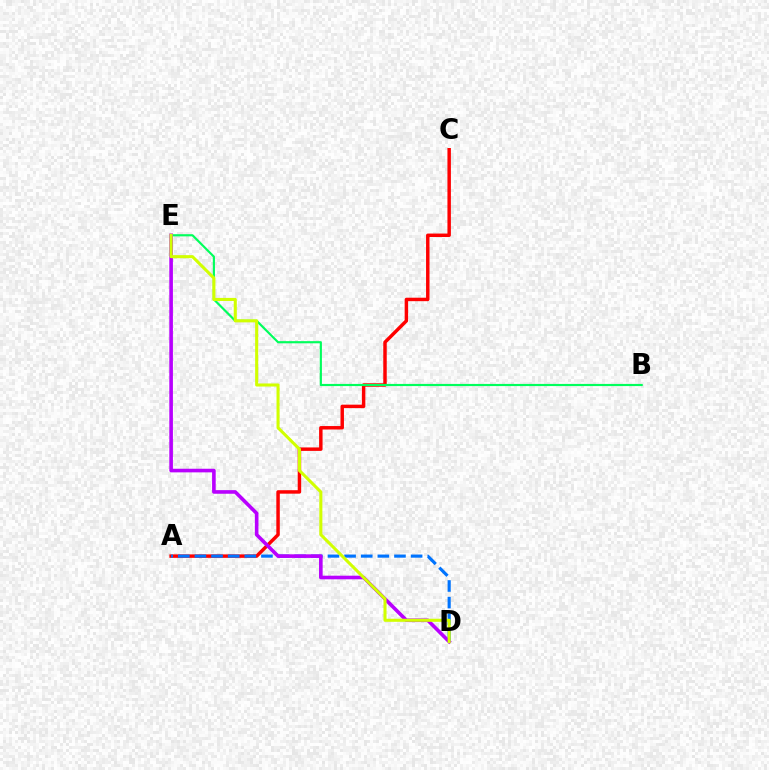{('A', 'C'): [{'color': '#ff0000', 'line_style': 'solid', 'thickness': 2.49}], ('A', 'D'): [{'color': '#0074ff', 'line_style': 'dashed', 'thickness': 2.26}], ('B', 'E'): [{'color': '#00ff5c', 'line_style': 'solid', 'thickness': 1.56}], ('D', 'E'): [{'color': '#b900ff', 'line_style': 'solid', 'thickness': 2.6}, {'color': '#d1ff00', 'line_style': 'solid', 'thickness': 2.2}]}